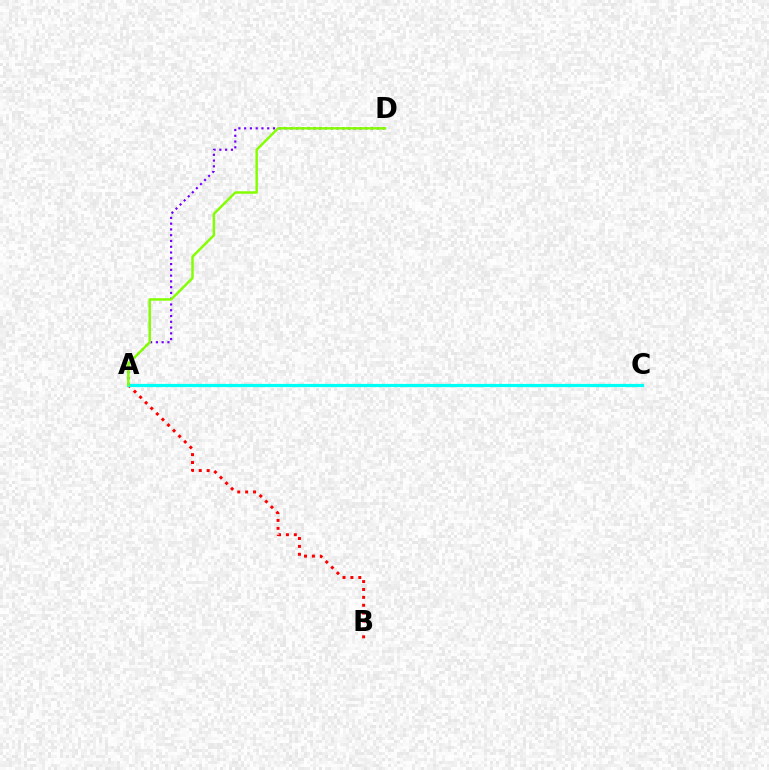{('A', 'B'): [{'color': '#ff0000', 'line_style': 'dotted', 'thickness': 2.14}], ('A', 'D'): [{'color': '#7200ff', 'line_style': 'dotted', 'thickness': 1.57}, {'color': '#84ff00', 'line_style': 'solid', 'thickness': 1.78}], ('A', 'C'): [{'color': '#00fff6', 'line_style': 'solid', 'thickness': 2.31}]}